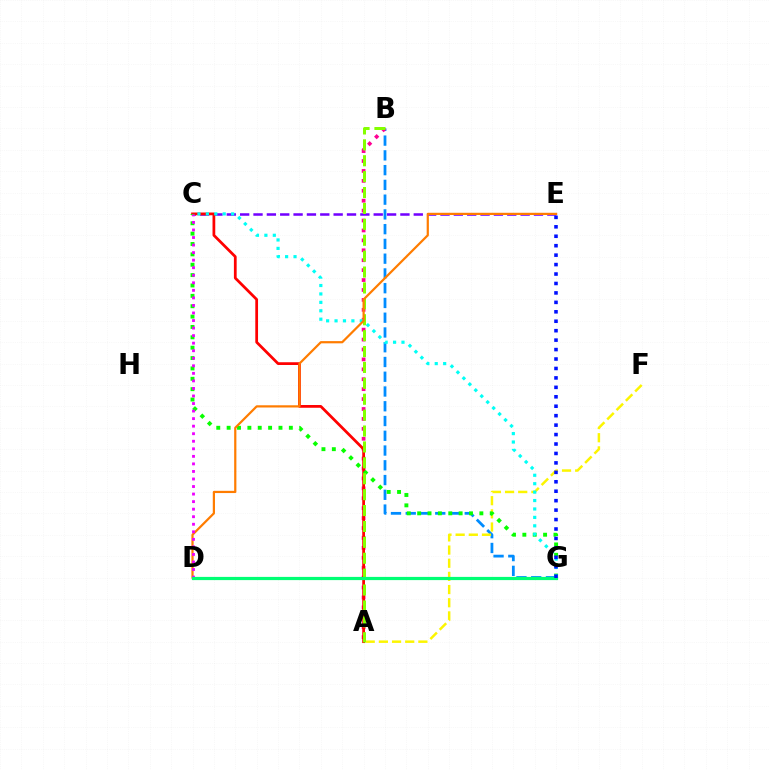{('B', 'G'): [{'color': '#008cff', 'line_style': 'dashed', 'thickness': 2.0}], ('A', 'F'): [{'color': '#fcf500', 'line_style': 'dashed', 'thickness': 1.79}], ('A', 'B'): [{'color': '#ff0094', 'line_style': 'dotted', 'thickness': 2.7}, {'color': '#84ff00', 'line_style': 'dashed', 'thickness': 2.16}], ('C', 'E'): [{'color': '#7200ff', 'line_style': 'dashed', 'thickness': 1.81}], ('A', 'C'): [{'color': '#ff0000', 'line_style': 'solid', 'thickness': 1.98}], ('C', 'G'): [{'color': '#08ff00', 'line_style': 'dotted', 'thickness': 2.82}, {'color': '#00fff6', 'line_style': 'dotted', 'thickness': 2.29}], ('D', 'E'): [{'color': '#ff7c00', 'line_style': 'solid', 'thickness': 1.6}], ('C', 'D'): [{'color': '#ee00ff', 'line_style': 'dotted', 'thickness': 2.05}], ('D', 'G'): [{'color': '#00ff74', 'line_style': 'solid', 'thickness': 2.31}], ('E', 'G'): [{'color': '#0010ff', 'line_style': 'dotted', 'thickness': 2.57}]}